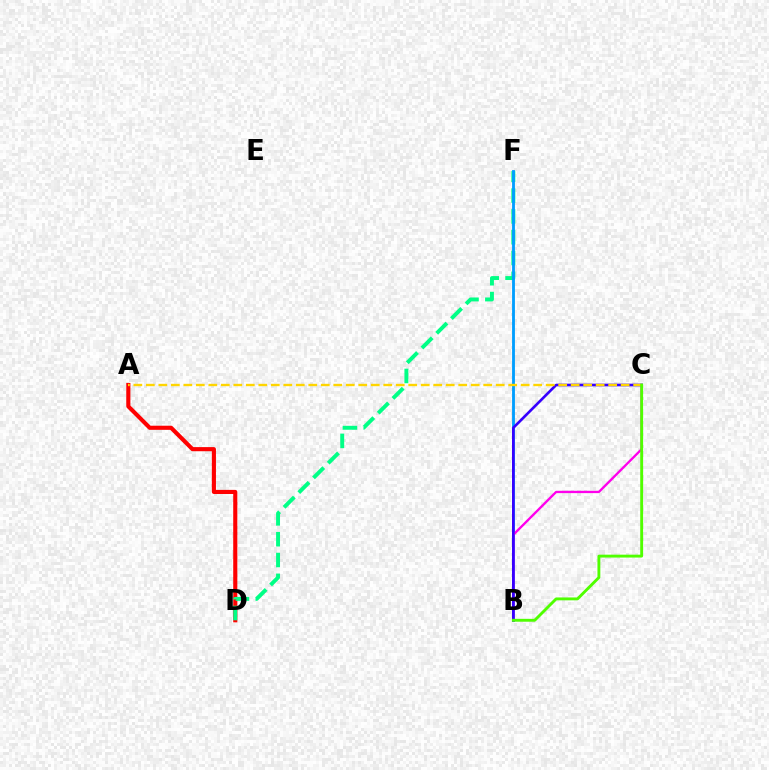{('A', 'D'): [{'color': '#ff0000', 'line_style': 'solid', 'thickness': 2.97}], ('D', 'F'): [{'color': '#00ff86', 'line_style': 'dashed', 'thickness': 2.83}], ('B', 'F'): [{'color': '#009eff', 'line_style': 'solid', 'thickness': 2.04}], ('B', 'C'): [{'color': '#ff00ed', 'line_style': 'solid', 'thickness': 1.68}, {'color': '#3700ff', 'line_style': 'solid', 'thickness': 1.9}, {'color': '#4fff00', 'line_style': 'solid', 'thickness': 2.07}], ('A', 'C'): [{'color': '#ffd500', 'line_style': 'dashed', 'thickness': 1.7}]}